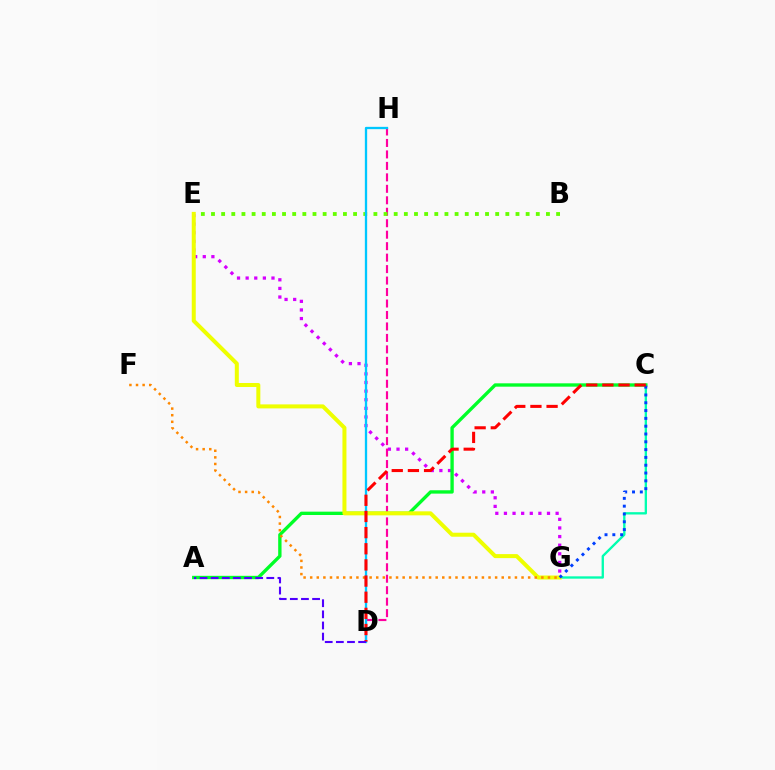{('C', 'G'): [{'color': '#00ffaf', 'line_style': 'solid', 'thickness': 1.68}, {'color': '#003fff', 'line_style': 'dotted', 'thickness': 2.12}], ('E', 'G'): [{'color': '#d600ff', 'line_style': 'dotted', 'thickness': 2.34}, {'color': '#eeff00', 'line_style': 'solid', 'thickness': 2.89}], ('D', 'H'): [{'color': '#ff00a0', 'line_style': 'dashed', 'thickness': 1.56}, {'color': '#00c7ff', 'line_style': 'solid', 'thickness': 1.66}], ('A', 'C'): [{'color': '#00ff27', 'line_style': 'solid', 'thickness': 2.41}], ('B', 'E'): [{'color': '#66ff00', 'line_style': 'dotted', 'thickness': 2.76}], ('F', 'G'): [{'color': '#ff8800', 'line_style': 'dotted', 'thickness': 1.79}], ('C', 'D'): [{'color': '#ff0000', 'line_style': 'dashed', 'thickness': 2.19}], ('A', 'D'): [{'color': '#4f00ff', 'line_style': 'dashed', 'thickness': 1.51}]}